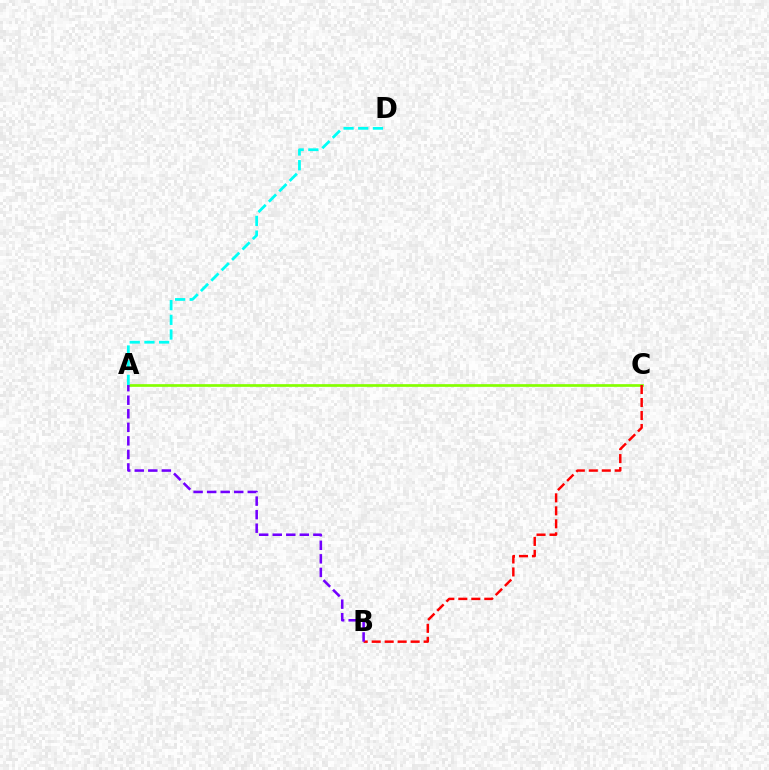{('A', 'C'): [{'color': '#84ff00', 'line_style': 'solid', 'thickness': 1.94}], ('B', 'C'): [{'color': '#ff0000', 'line_style': 'dashed', 'thickness': 1.76}], ('A', 'B'): [{'color': '#7200ff', 'line_style': 'dashed', 'thickness': 1.84}], ('A', 'D'): [{'color': '#00fff6', 'line_style': 'dashed', 'thickness': 2.0}]}